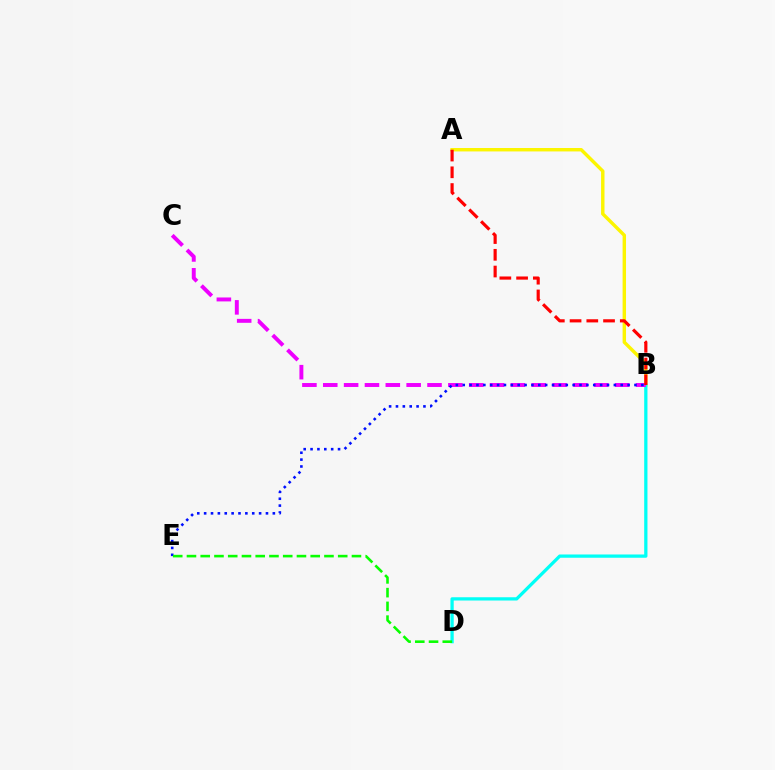{('A', 'B'): [{'color': '#fcf500', 'line_style': 'solid', 'thickness': 2.47}, {'color': '#ff0000', 'line_style': 'dashed', 'thickness': 2.27}], ('B', 'D'): [{'color': '#00fff6', 'line_style': 'solid', 'thickness': 2.35}], ('B', 'C'): [{'color': '#ee00ff', 'line_style': 'dashed', 'thickness': 2.83}], ('B', 'E'): [{'color': '#0010ff', 'line_style': 'dotted', 'thickness': 1.87}], ('D', 'E'): [{'color': '#08ff00', 'line_style': 'dashed', 'thickness': 1.87}]}